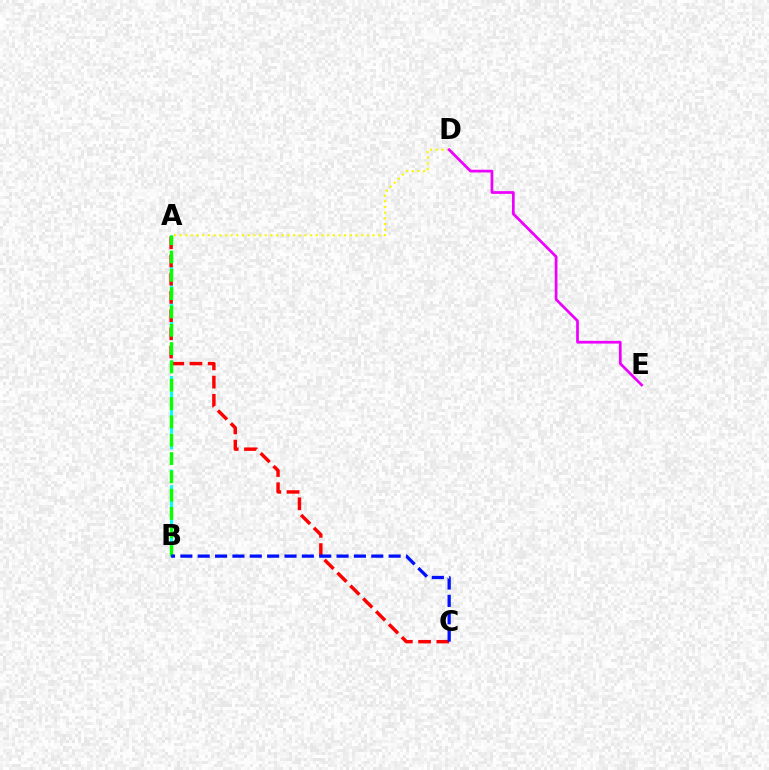{('A', 'B'): [{'color': '#00fff6', 'line_style': 'dashed', 'thickness': 2.12}, {'color': '#08ff00', 'line_style': 'dashed', 'thickness': 2.49}], ('A', 'C'): [{'color': '#ff0000', 'line_style': 'dashed', 'thickness': 2.47}], ('A', 'D'): [{'color': '#fcf500', 'line_style': 'dotted', 'thickness': 1.54}], ('D', 'E'): [{'color': '#ee00ff', 'line_style': 'solid', 'thickness': 1.96}], ('B', 'C'): [{'color': '#0010ff', 'line_style': 'dashed', 'thickness': 2.36}]}